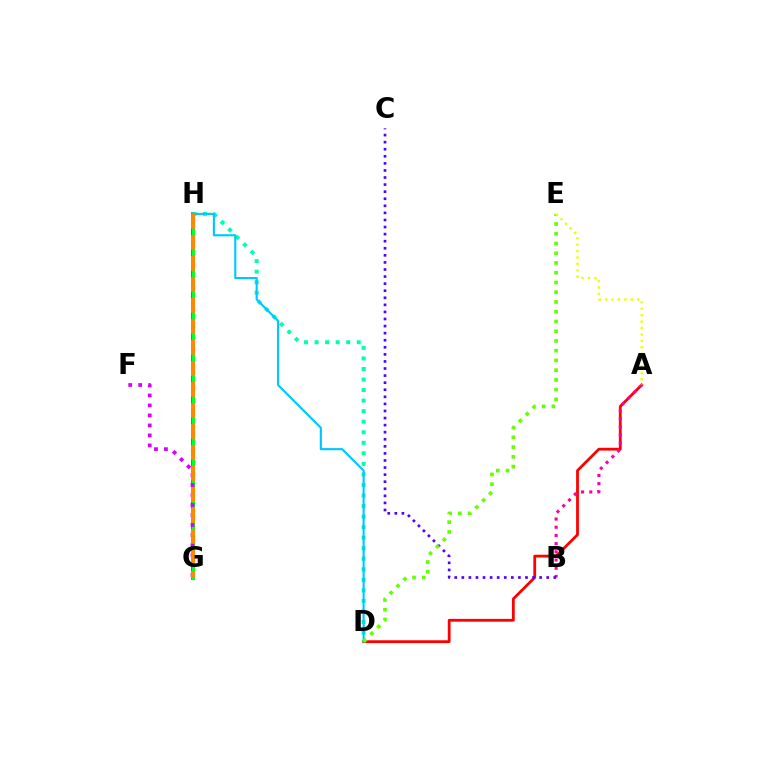{('A', 'D'): [{'color': '#ff0000', 'line_style': 'solid', 'thickness': 2.01}], ('G', 'H'): [{'color': '#003fff', 'line_style': 'solid', 'thickness': 2.55}, {'color': '#00ff27', 'line_style': 'solid', 'thickness': 2.29}, {'color': '#ff8800', 'line_style': 'dashed', 'thickness': 2.85}], ('D', 'H'): [{'color': '#00ffaf', 'line_style': 'dotted', 'thickness': 2.86}, {'color': '#00c7ff', 'line_style': 'solid', 'thickness': 1.54}], ('A', 'B'): [{'color': '#ff00a0', 'line_style': 'dotted', 'thickness': 2.23}], ('B', 'C'): [{'color': '#4f00ff', 'line_style': 'dotted', 'thickness': 1.92}], ('F', 'G'): [{'color': '#d600ff', 'line_style': 'dotted', 'thickness': 2.71}], ('D', 'E'): [{'color': '#66ff00', 'line_style': 'dotted', 'thickness': 2.65}], ('A', 'E'): [{'color': '#eeff00', 'line_style': 'dotted', 'thickness': 1.74}]}